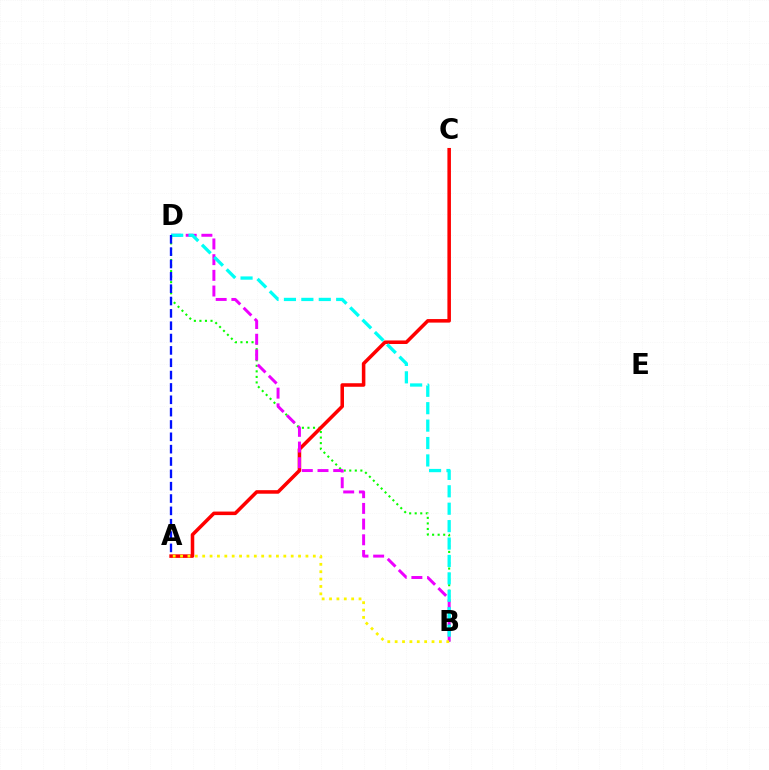{('B', 'D'): [{'color': '#08ff00', 'line_style': 'dotted', 'thickness': 1.51}, {'color': '#ee00ff', 'line_style': 'dashed', 'thickness': 2.13}, {'color': '#00fff6', 'line_style': 'dashed', 'thickness': 2.37}], ('A', 'C'): [{'color': '#ff0000', 'line_style': 'solid', 'thickness': 2.55}], ('A', 'B'): [{'color': '#fcf500', 'line_style': 'dotted', 'thickness': 2.0}], ('A', 'D'): [{'color': '#0010ff', 'line_style': 'dashed', 'thickness': 1.68}]}